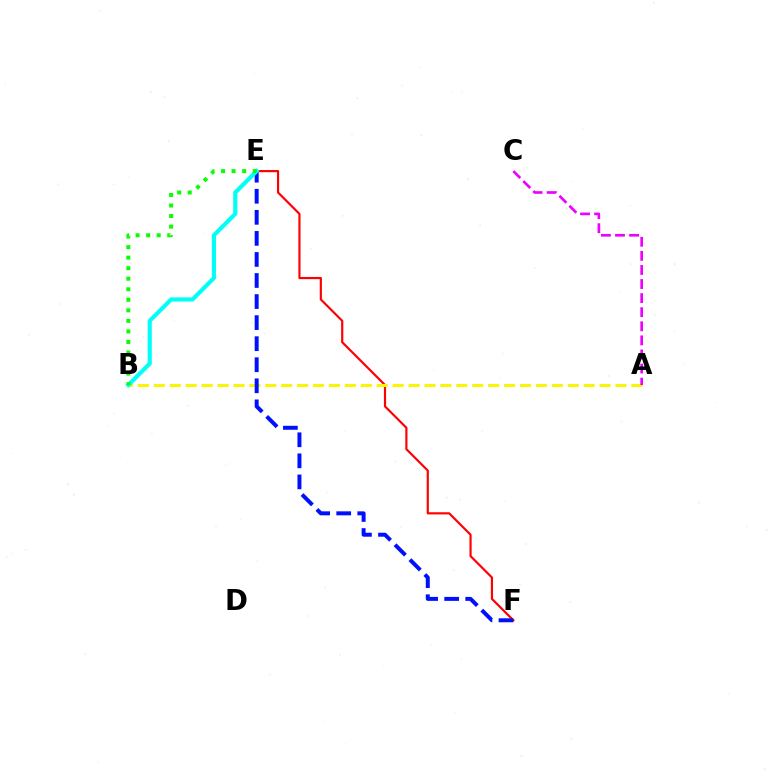{('E', 'F'): [{'color': '#ff0000', 'line_style': 'solid', 'thickness': 1.56}, {'color': '#0010ff', 'line_style': 'dashed', 'thickness': 2.86}], ('A', 'B'): [{'color': '#fcf500', 'line_style': 'dashed', 'thickness': 2.16}], ('A', 'C'): [{'color': '#ee00ff', 'line_style': 'dashed', 'thickness': 1.91}], ('B', 'E'): [{'color': '#00fff6', 'line_style': 'solid', 'thickness': 2.98}, {'color': '#08ff00', 'line_style': 'dotted', 'thickness': 2.86}]}